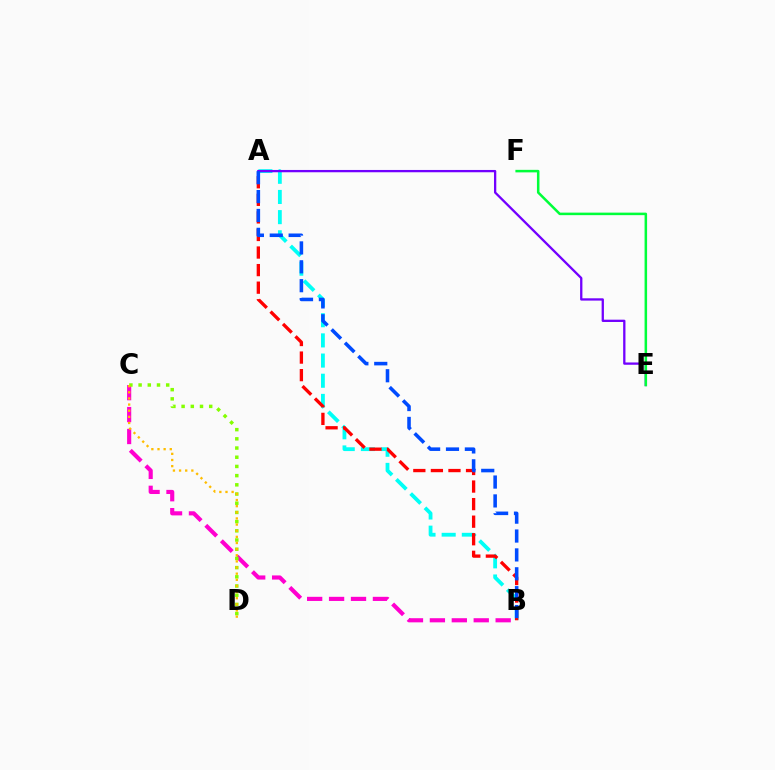{('A', 'B'): [{'color': '#00fff6', 'line_style': 'dashed', 'thickness': 2.74}, {'color': '#ff0000', 'line_style': 'dashed', 'thickness': 2.39}, {'color': '#004bff', 'line_style': 'dashed', 'thickness': 2.56}], ('A', 'E'): [{'color': '#7200ff', 'line_style': 'solid', 'thickness': 1.65}], ('B', 'C'): [{'color': '#ff00cf', 'line_style': 'dashed', 'thickness': 2.98}], ('C', 'D'): [{'color': '#84ff00', 'line_style': 'dotted', 'thickness': 2.5}, {'color': '#ffbd00', 'line_style': 'dotted', 'thickness': 1.67}], ('E', 'F'): [{'color': '#00ff39', 'line_style': 'solid', 'thickness': 1.82}]}